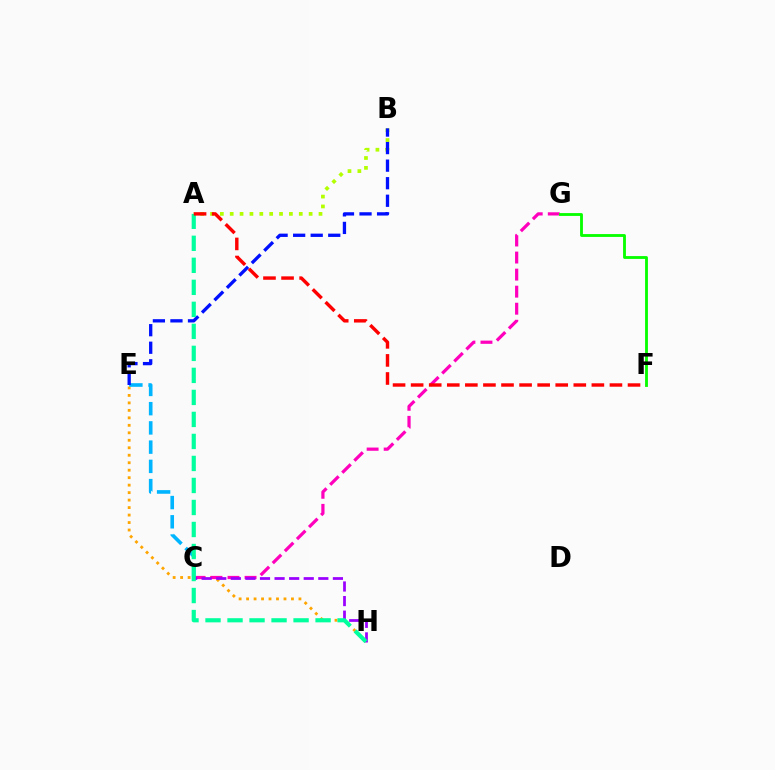{('E', 'H'): [{'color': '#ffa500', 'line_style': 'dotted', 'thickness': 2.03}], ('C', 'G'): [{'color': '#ff00bd', 'line_style': 'dashed', 'thickness': 2.32}], ('A', 'B'): [{'color': '#b3ff00', 'line_style': 'dotted', 'thickness': 2.68}], ('C', 'E'): [{'color': '#00b5ff', 'line_style': 'dashed', 'thickness': 2.61}], ('B', 'E'): [{'color': '#0010ff', 'line_style': 'dashed', 'thickness': 2.38}], ('F', 'G'): [{'color': '#08ff00', 'line_style': 'solid', 'thickness': 2.05}], ('C', 'H'): [{'color': '#9b00ff', 'line_style': 'dashed', 'thickness': 1.98}], ('A', 'H'): [{'color': '#00ff9d', 'line_style': 'dashed', 'thickness': 2.99}], ('A', 'F'): [{'color': '#ff0000', 'line_style': 'dashed', 'thickness': 2.46}]}